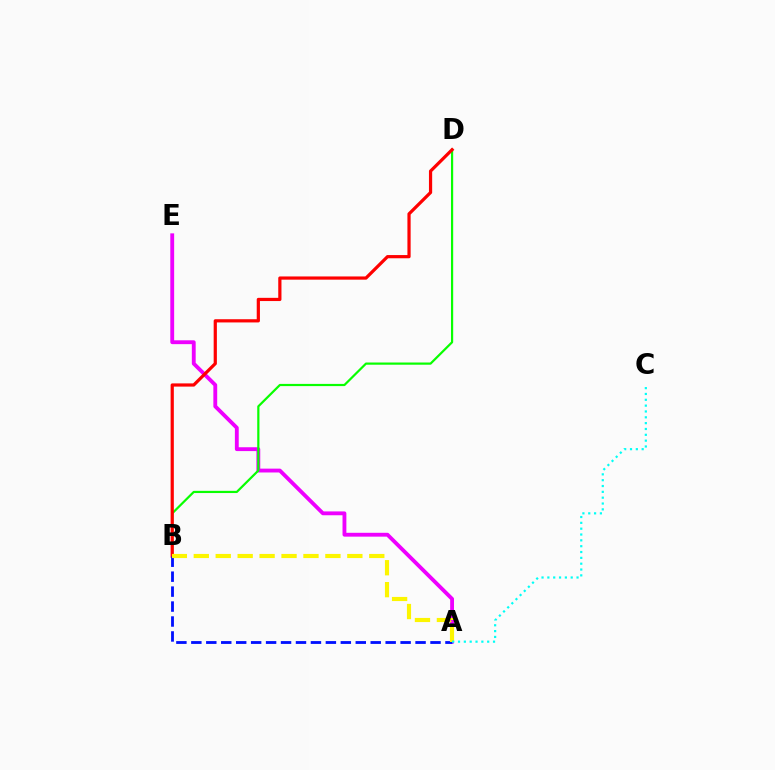{('A', 'E'): [{'color': '#ee00ff', 'line_style': 'solid', 'thickness': 2.77}], ('B', 'D'): [{'color': '#08ff00', 'line_style': 'solid', 'thickness': 1.59}, {'color': '#ff0000', 'line_style': 'solid', 'thickness': 2.31}], ('A', 'B'): [{'color': '#0010ff', 'line_style': 'dashed', 'thickness': 2.03}, {'color': '#fcf500', 'line_style': 'dashed', 'thickness': 2.98}], ('A', 'C'): [{'color': '#00fff6', 'line_style': 'dotted', 'thickness': 1.59}]}